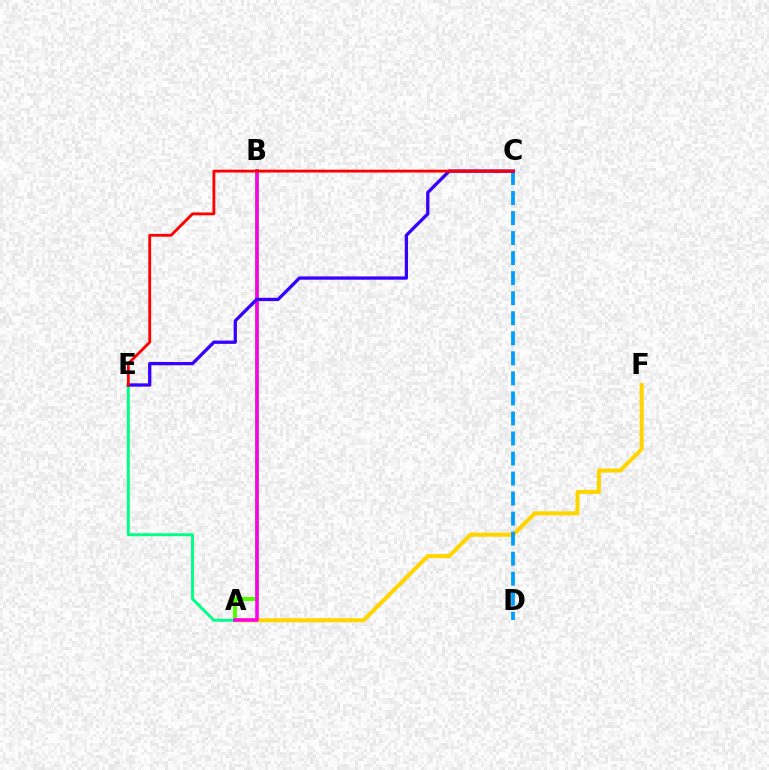{('A', 'F'): [{'color': '#ffd500', 'line_style': 'solid', 'thickness': 2.93}], ('C', 'D'): [{'color': '#009eff', 'line_style': 'dashed', 'thickness': 2.72}], ('A', 'B'): [{'color': '#4fff00', 'line_style': 'solid', 'thickness': 2.87}, {'color': '#ff00ed', 'line_style': 'solid', 'thickness': 2.57}], ('A', 'E'): [{'color': '#00ff86', 'line_style': 'solid', 'thickness': 2.12}], ('C', 'E'): [{'color': '#3700ff', 'line_style': 'solid', 'thickness': 2.36}, {'color': '#ff0000', 'line_style': 'solid', 'thickness': 2.03}]}